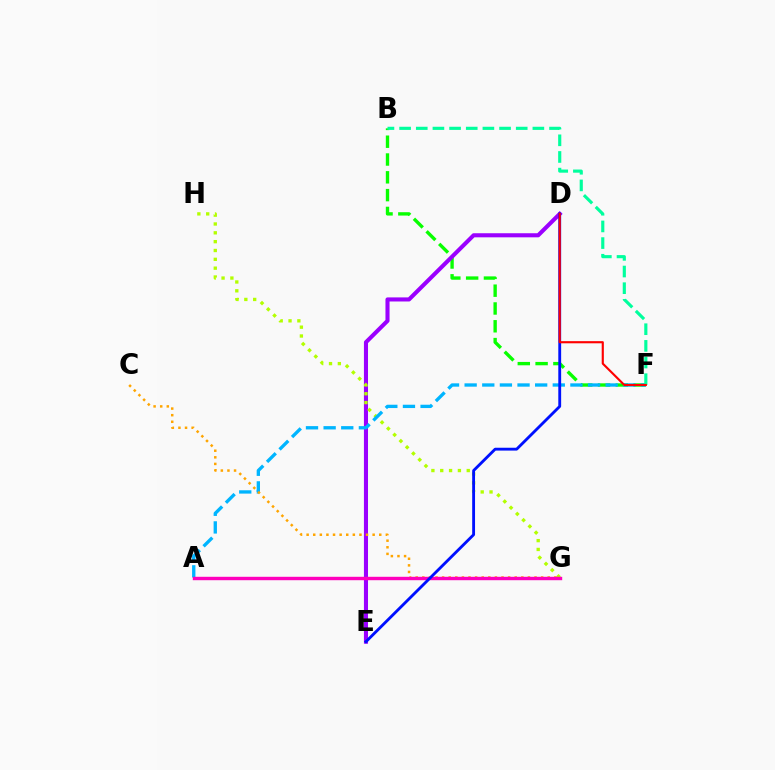{('B', 'F'): [{'color': '#08ff00', 'line_style': 'dashed', 'thickness': 2.42}, {'color': '#00ff9d', 'line_style': 'dashed', 'thickness': 2.26}], ('D', 'E'): [{'color': '#9b00ff', 'line_style': 'solid', 'thickness': 2.94}, {'color': '#0010ff', 'line_style': 'solid', 'thickness': 2.05}], ('G', 'H'): [{'color': '#b3ff00', 'line_style': 'dotted', 'thickness': 2.4}], ('A', 'F'): [{'color': '#00b5ff', 'line_style': 'dashed', 'thickness': 2.39}], ('C', 'G'): [{'color': '#ffa500', 'line_style': 'dotted', 'thickness': 1.79}], ('A', 'G'): [{'color': '#ff00bd', 'line_style': 'solid', 'thickness': 2.46}], ('D', 'F'): [{'color': '#ff0000', 'line_style': 'solid', 'thickness': 1.54}]}